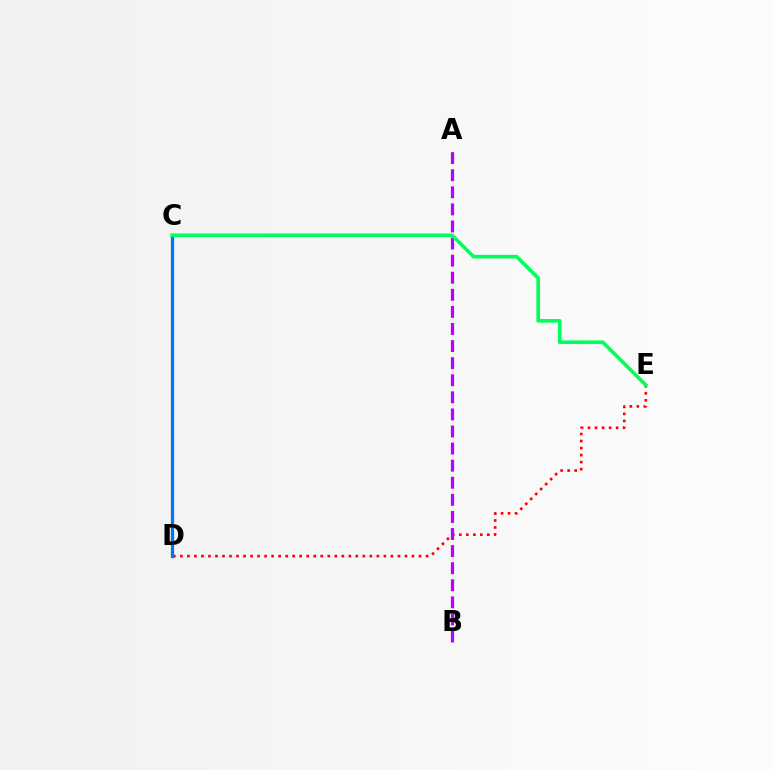{('D', 'E'): [{'color': '#ff0000', 'line_style': 'dotted', 'thickness': 1.91}], ('C', 'D'): [{'color': '#d1ff00', 'line_style': 'dashed', 'thickness': 1.57}, {'color': '#0074ff', 'line_style': 'solid', 'thickness': 2.32}], ('A', 'B'): [{'color': '#b900ff', 'line_style': 'dashed', 'thickness': 2.32}], ('C', 'E'): [{'color': '#00ff5c', 'line_style': 'solid', 'thickness': 2.62}]}